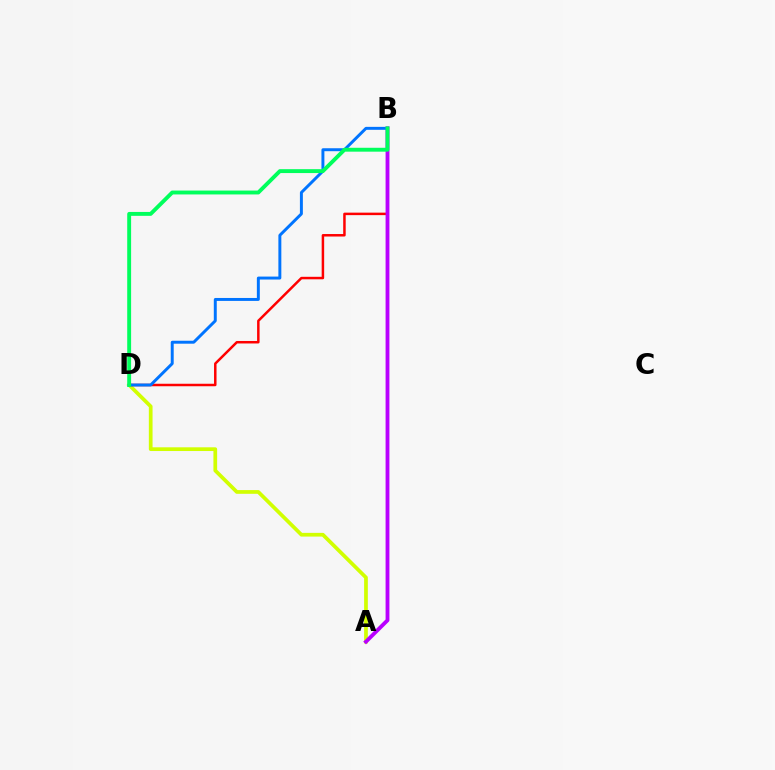{('A', 'D'): [{'color': '#d1ff00', 'line_style': 'solid', 'thickness': 2.68}], ('B', 'D'): [{'color': '#ff0000', 'line_style': 'solid', 'thickness': 1.79}, {'color': '#0074ff', 'line_style': 'solid', 'thickness': 2.12}, {'color': '#00ff5c', 'line_style': 'solid', 'thickness': 2.8}], ('A', 'B'): [{'color': '#b900ff', 'line_style': 'solid', 'thickness': 2.76}]}